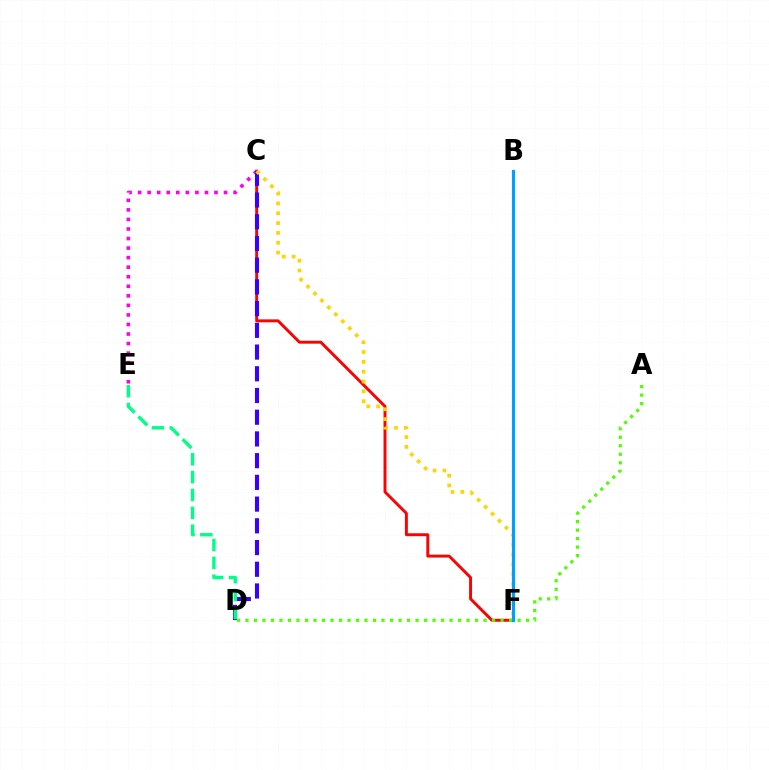{('C', 'F'): [{'color': '#ff0000', 'line_style': 'solid', 'thickness': 2.1}, {'color': '#ffd500', 'line_style': 'dotted', 'thickness': 2.67}], ('C', 'E'): [{'color': '#ff00ed', 'line_style': 'dotted', 'thickness': 2.59}], ('C', 'D'): [{'color': '#3700ff', 'line_style': 'dashed', 'thickness': 2.95}], ('D', 'E'): [{'color': '#00ff86', 'line_style': 'dashed', 'thickness': 2.43}], ('A', 'D'): [{'color': '#4fff00', 'line_style': 'dotted', 'thickness': 2.31}], ('B', 'F'): [{'color': '#009eff', 'line_style': 'solid', 'thickness': 2.29}]}